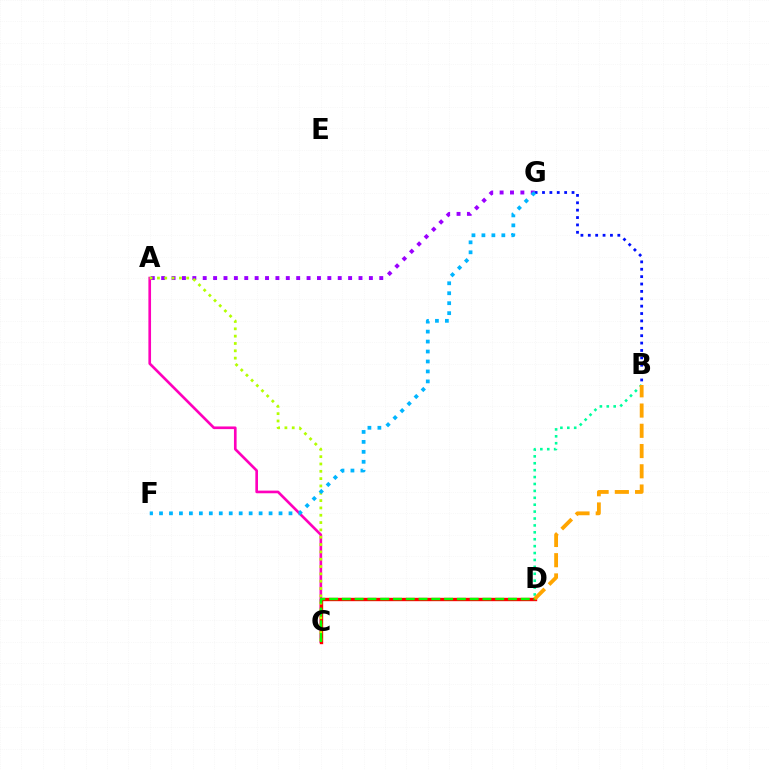{('A', 'G'): [{'color': '#9b00ff', 'line_style': 'dotted', 'thickness': 2.82}], ('A', 'C'): [{'color': '#ff00bd', 'line_style': 'solid', 'thickness': 1.91}, {'color': '#b3ff00', 'line_style': 'dotted', 'thickness': 1.99}], ('C', 'D'): [{'color': '#ff0000', 'line_style': 'solid', 'thickness': 2.42}, {'color': '#08ff00', 'line_style': 'dashed', 'thickness': 1.74}], ('B', 'G'): [{'color': '#0010ff', 'line_style': 'dotted', 'thickness': 2.01}], ('B', 'D'): [{'color': '#00ff9d', 'line_style': 'dotted', 'thickness': 1.88}, {'color': '#ffa500', 'line_style': 'dashed', 'thickness': 2.75}], ('F', 'G'): [{'color': '#00b5ff', 'line_style': 'dotted', 'thickness': 2.71}]}